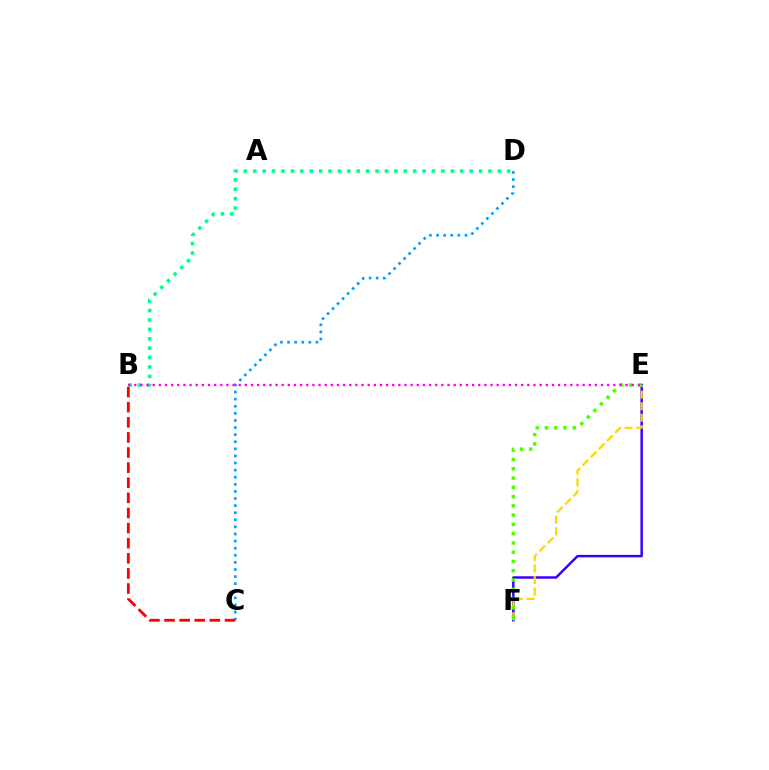{('C', 'D'): [{'color': '#009eff', 'line_style': 'dotted', 'thickness': 1.93}], ('E', 'F'): [{'color': '#3700ff', 'line_style': 'solid', 'thickness': 1.79}, {'color': '#ffd500', 'line_style': 'dashed', 'thickness': 1.57}, {'color': '#4fff00', 'line_style': 'dotted', 'thickness': 2.52}], ('B', 'D'): [{'color': '#00ff86', 'line_style': 'dotted', 'thickness': 2.56}], ('B', 'E'): [{'color': '#ff00ed', 'line_style': 'dotted', 'thickness': 1.67}], ('B', 'C'): [{'color': '#ff0000', 'line_style': 'dashed', 'thickness': 2.05}]}